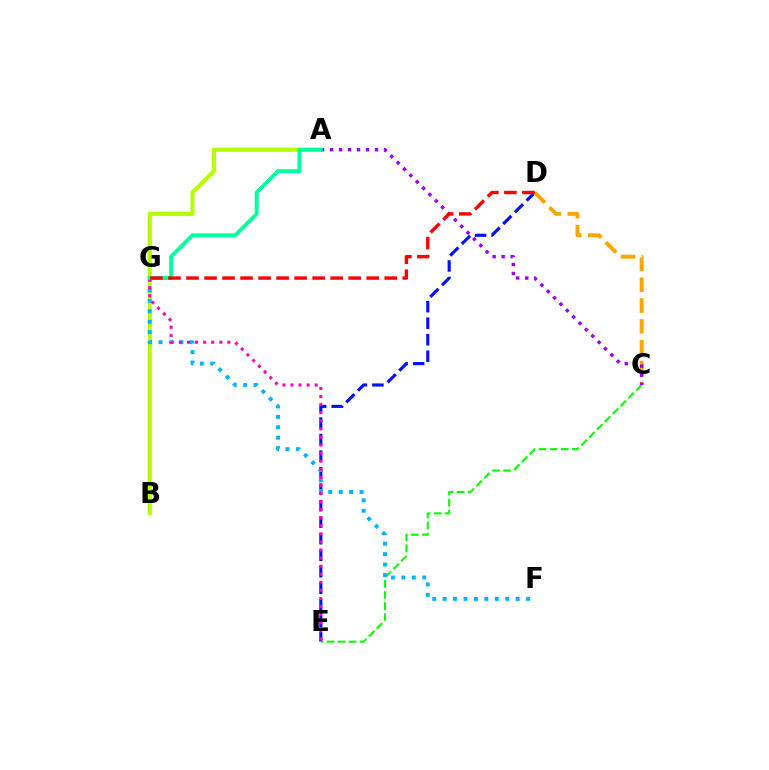{('D', 'E'): [{'color': '#0010ff', 'line_style': 'dashed', 'thickness': 2.24}], ('A', 'B'): [{'color': '#b3ff00', 'line_style': 'solid', 'thickness': 2.96}], ('C', 'E'): [{'color': '#08ff00', 'line_style': 'dashed', 'thickness': 1.5}], ('C', 'D'): [{'color': '#ffa500', 'line_style': 'dashed', 'thickness': 2.83}], ('F', 'G'): [{'color': '#00b5ff', 'line_style': 'dotted', 'thickness': 2.84}], ('E', 'G'): [{'color': '#ff00bd', 'line_style': 'dotted', 'thickness': 2.2}], ('A', 'C'): [{'color': '#9b00ff', 'line_style': 'dotted', 'thickness': 2.44}], ('A', 'G'): [{'color': '#00ff9d', 'line_style': 'solid', 'thickness': 2.8}], ('D', 'G'): [{'color': '#ff0000', 'line_style': 'dashed', 'thickness': 2.45}]}